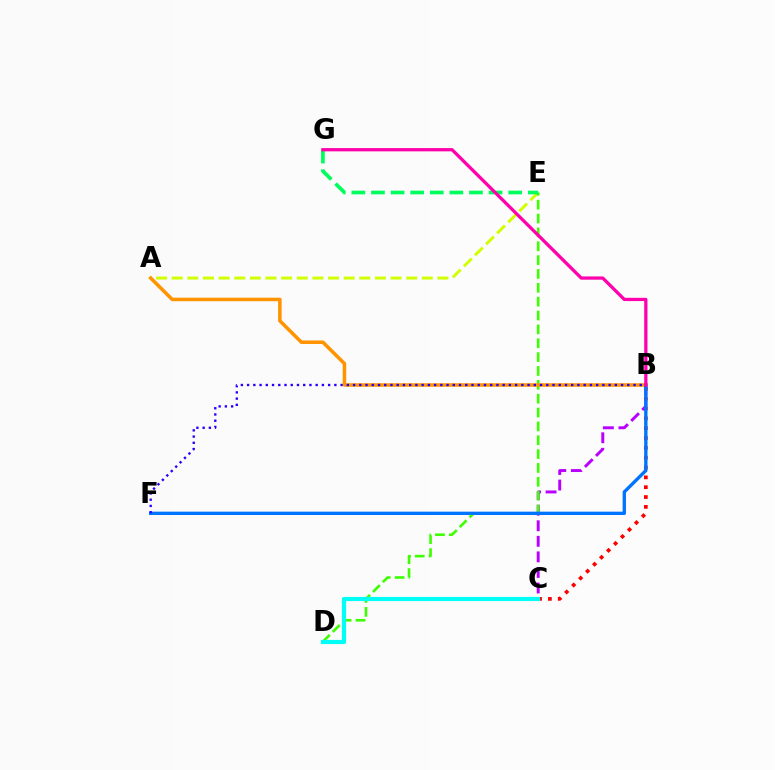{('A', 'E'): [{'color': '#d1ff00', 'line_style': 'dashed', 'thickness': 2.12}], ('B', 'C'): [{'color': '#ff0000', 'line_style': 'dotted', 'thickness': 2.67}, {'color': '#b900ff', 'line_style': 'dashed', 'thickness': 2.11}], ('D', 'E'): [{'color': '#3dff00', 'line_style': 'dashed', 'thickness': 1.88}], ('A', 'B'): [{'color': '#ff9400', 'line_style': 'solid', 'thickness': 2.55}], ('E', 'G'): [{'color': '#00ff5c', 'line_style': 'dashed', 'thickness': 2.66}], ('B', 'F'): [{'color': '#0074ff', 'line_style': 'solid', 'thickness': 2.41}, {'color': '#2500ff', 'line_style': 'dotted', 'thickness': 1.69}], ('B', 'G'): [{'color': '#ff00ac', 'line_style': 'solid', 'thickness': 2.35}], ('C', 'D'): [{'color': '#00fff6', 'line_style': 'solid', 'thickness': 3.0}]}